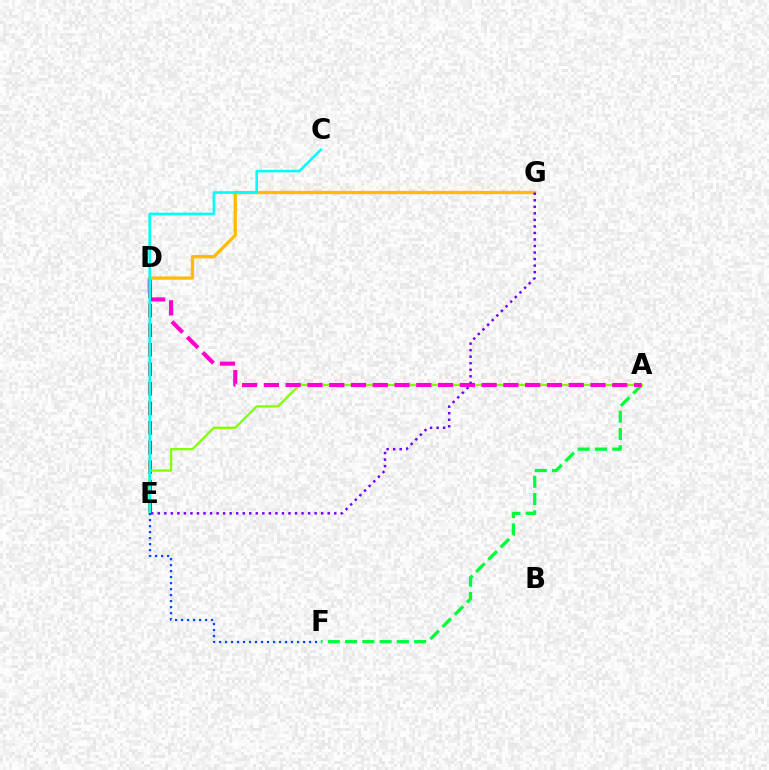{('D', 'E'): [{'color': '#ff0000', 'line_style': 'dashed', 'thickness': 2.66}], ('A', 'E'): [{'color': '#84ff00', 'line_style': 'solid', 'thickness': 1.67}], ('A', 'F'): [{'color': '#00ff39', 'line_style': 'dashed', 'thickness': 2.34}], ('A', 'D'): [{'color': '#ff00cf', 'line_style': 'dashed', 'thickness': 2.96}], ('D', 'G'): [{'color': '#ffbd00', 'line_style': 'solid', 'thickness': 2.38}], ('C', 'E'): [{'color': '#00fff6', 'line_style': 'solid', 'thickness': 1.86}], ('E', 'F'): [{'color': '#004bff', 'line_style': 'dotted', 'thickness': 1.63}], ('E', 'G'): [{'color': '#7200ff', 'line_style': 'dotted', 'thickness': 1.78}]}